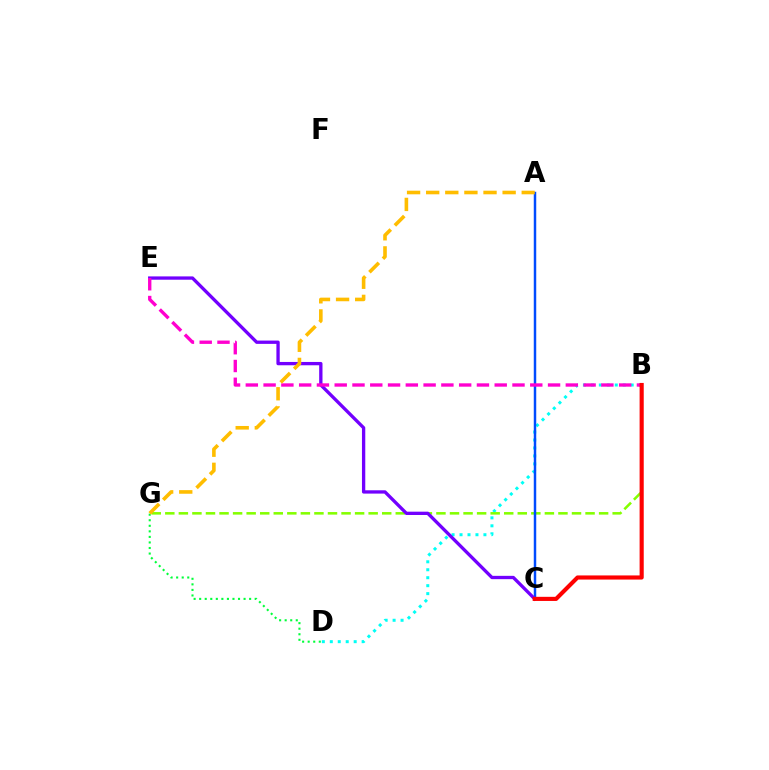{('D', 'G'): [{'color': '#00ff39', 'line_style': 'dotted', 'thickness': 1.51}], ('B', 'D'): [{'color': '#00fff6', 'line_style': 'dotted', 'thickness': 2.16}], ('B', 'G'): [{'color': '#84ff00', 'line_style': 'dashed', 'thickness': 1.84}], ('A', 'C'): [{'color': '#004bff', 'line_style': 'solid', 'thickness': 1.78}], ('C', 'E'): [{'color': '#7200ff', 'line_style': 'solid', 'thickness': 2.39}], ('B', 'E'): [{'color': '#ff00cf', 'line_style': 'dashed', 'thickness': 2.42}], ('A', 'G'): [{'color': '#ffbd00', 'line_style': 'dashed', 'thickness': 2.6}], ('B', 'C'): [{'color': '#ff0000', 'line_style': 'solid', 'thickness': 2.97}]}